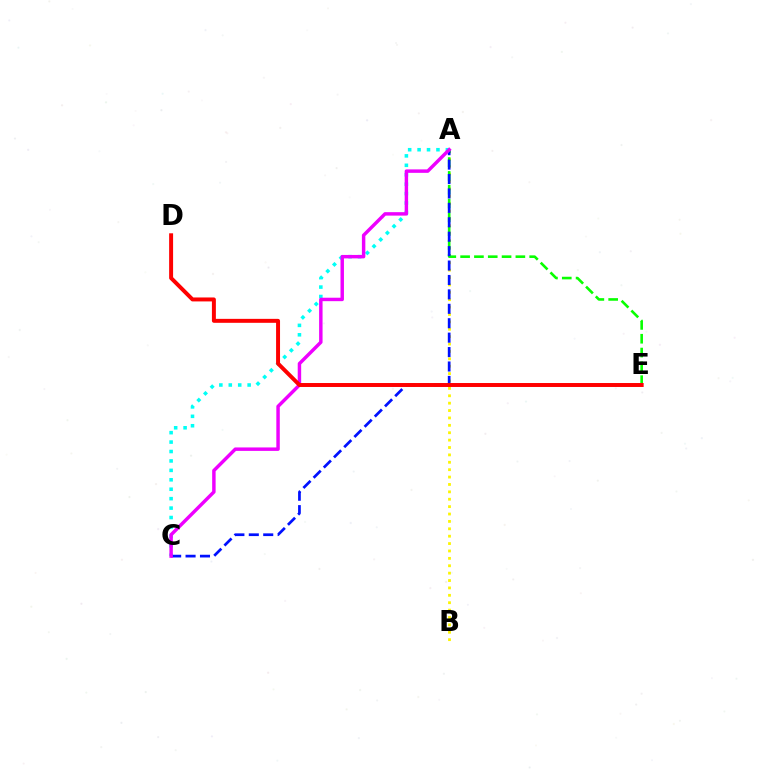{('A', 'C'): [{'color': '#00fff6', 'line_style': 'dotted', 'thickness': 2.56}, {'color': '#0010ff', 'line_style': 'dashed', 'thickness': 1.96}, {'color': '#ee00ff', 'line_style': 'solid', 'thickness': 2.48}], ('A', 'B'): [{'color': '#fcf500', 'line_style': 'dotted', 'thickness': 2.01}], ('A', 'E'): [{'color': '#08ff00', 'line_style': 'dashed', 'thickness': 1.88}], ('D', 'E'): [{'color': '#ff0000', 'line_style': 'solid', 'thickness': 2.85}]}